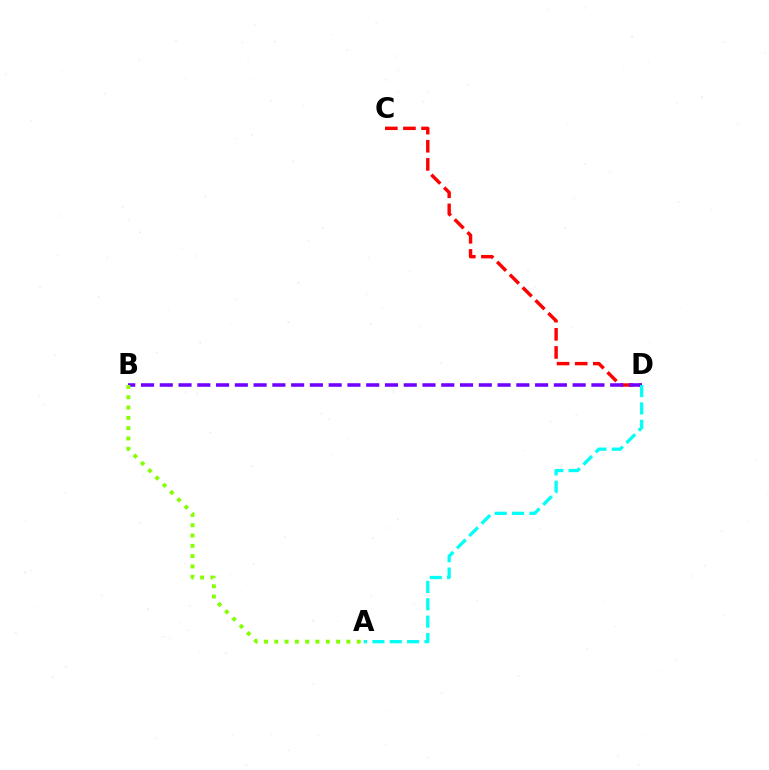{('C', 'D'): [{'color': '#ff0000', 'line_style': 'dashed', 'thickness': 2.46}], ('B', 'D'): [{'color': '#7200ff', 'line_style': 'dashed', 'thickness': 2.55}], ('A', 'D'): [{'color': '#00fff6', 'line_style': 'dashed', 'thickness': 2.36}], ('A', 'B'): [{'color': '#84ff00', 'line_style': 'dotted', 'thickness': 2.8}]}